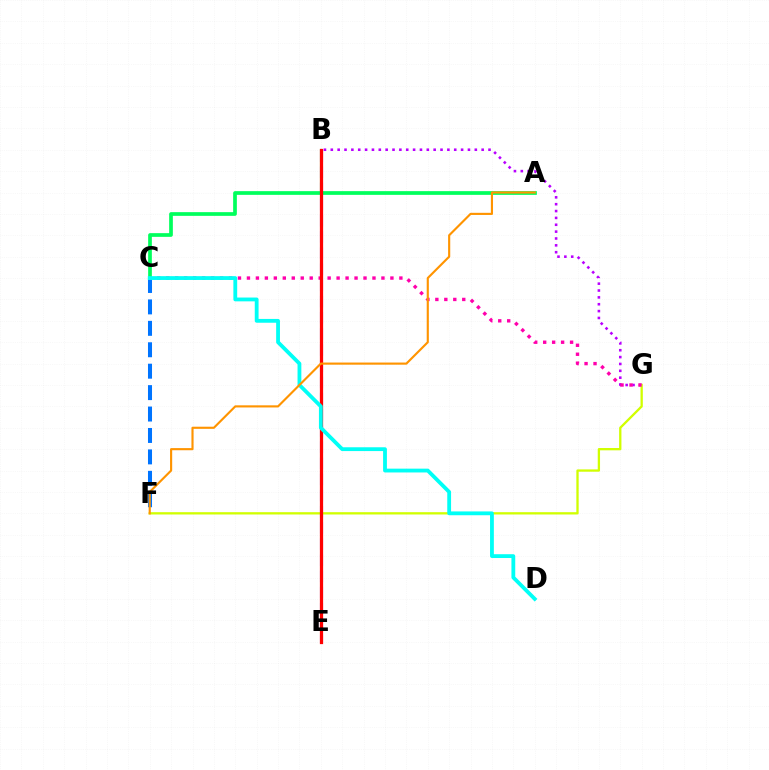{('B', 'E'): [{'color': '#2500ff', 'line_style': 'dashed', 'thickness': 2.2}, {'color': '#ff0000', 'line_style': 'solid', 'thickness': 2.33}], ('C', 'F'): [{'color': '#0074ff', 'line_style': 'dashed', 'thickness': 2.91}], ('B', 'G'): [{'color': '#b900ff', 'line_style': 'dotted', 'thickness': 1.86}], ('A', 'B'): [{'color': '#3dff00', 'line_style': 'solid', 'thickness': 1.52}], ('F', 'G'): [{'color': '#d1ff00', 'line_style': 'solid', 'thickness': 1.66}], ('C', 'G'): [{'color': '#ff00ac', 'line_style': 'dotted', 'thickness': 2.44}], ('A', 'C'): [{'color': '#00ff5c', 'line_style': 'solid', 'thickness': 2.66}], ('C', 'D'): [{'color': '#00fff6', 'line_style': 'solid', 'thickness': 2.74}], ('A', 'F'): [{'color': '#ff9400', 'line_style': 'solid', 'thickness': 1.54}]}